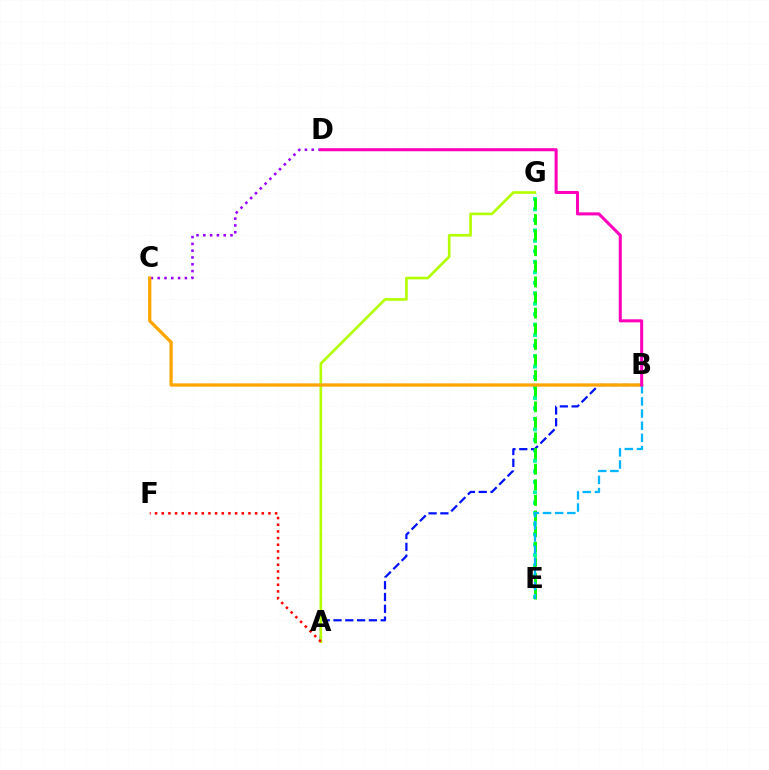{('E', 'G'): [{'color': '#00ff9d', 'line_style': 'dotted', 'thickness': 2.85}, {'color': '#08ff00', 'line_style': 'dashed', 'thickness': 2.12}], ('C', 'D'): [{'color': '#9b00ff', 'line_style': 'dotted', 'thickness': 1.85}], ('A', 'B'): [{'color': '#0010ff', 'line_style': 'dashed', 'thickness': 1.6}], ('A', 'G'): [{'color': '#b3ff00', 'line_style': 'solid', 'thickness': 1.92}], ('B', 'C'): [{'color': '#ffa500', 'line_style': 'solid', 'thickness': 2.36}], ('A', 'F'): [{'color': '#ff0000', 'line_style': 'dotted', 'thickness': 1.81}], ('B', 'E'): [{'color': '#00b5ff', 'line_style': 'dashed', 'thickness': 1.65}], ('B', 'D'): [{'color': '#ff00bd', 'line_style': 'solid', 'thickness': 2.2}]}